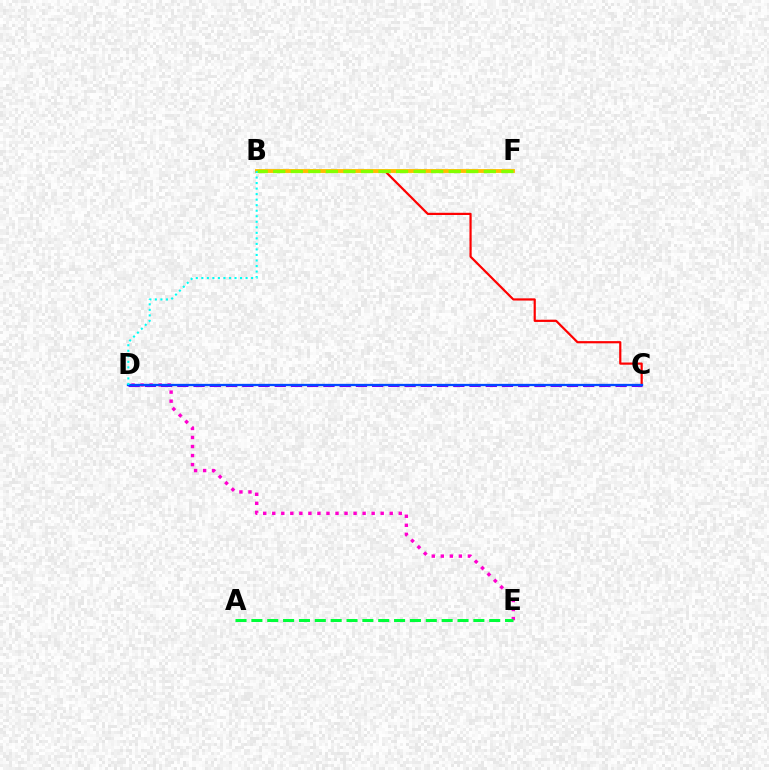{('B', 'C'): [{'color': '#ff0000', 'line_style': 'solid', 'thickness': 1.58}], ('D', 'E'): [{'color': '#ff00cf', 'line_style': 'dotted', 'thickness': 2.46}], ('B', 'F'): [{'color': '#ffbd00', 'line_style': 'solid', 'thickness': 2.77}, {'color': '#84ff00', 'line_style': 'dashed', 'thickness': 2.38}], ('C', 'D'): [{'color': '#7200ff', 'line_style': 'dashed', 'thickness': 2.21}, {'color': '#004bff', 'line_style': 'solid', 'thickness': 1.64}], ('A', 'E'): [{'color': '#00ff39', 'line_style': 'dashed', 'thickness': 2.15}], ('B', 'D'): [{'color': '#00fff6', 'line_style': 'dotted', 'thickness': 1.5}]}